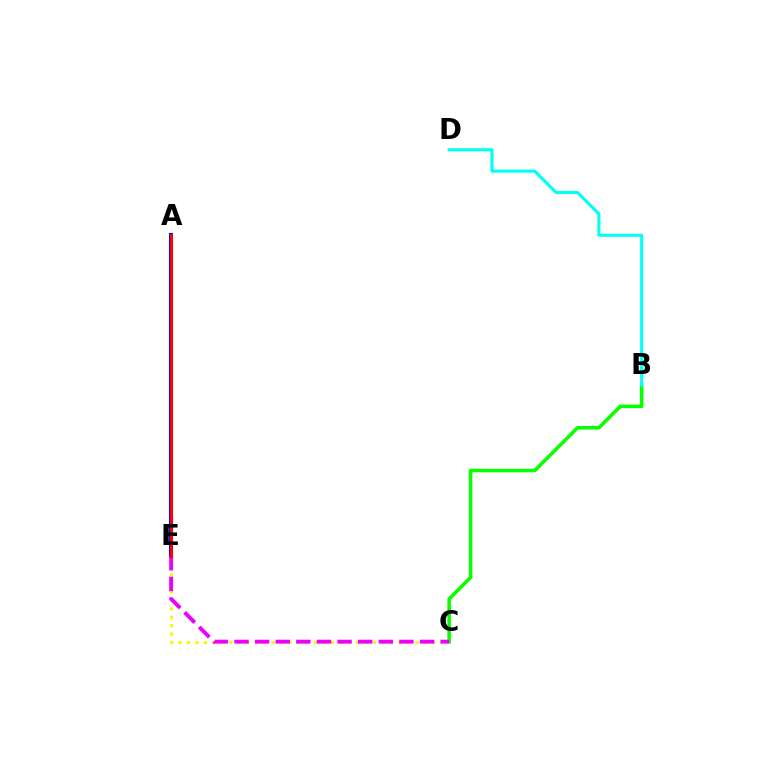{('C', 'E'): [{'color': '#fcf500', 'line_style': 'dotted', 'thickness': 2.3}, {'color': '#ee00ff', 'line_style': 'dashed', 'thickness': 2.8}], ('B', 'C'): [{'color': '#08ff00', 'line_style': 'solid', 'thickness': 2.55}], ('B', 'D'): [{'color': '#00fff6', 'line_style': 'solid', 'thickness': 2.24}], ('A', 'E'): [{'color': '#0010ff', 'line_style': 'solid', 'thickness': 2.94}, {'color': '#ff0000', 'line_style': 'solid', 'thickness': 2.16}]}